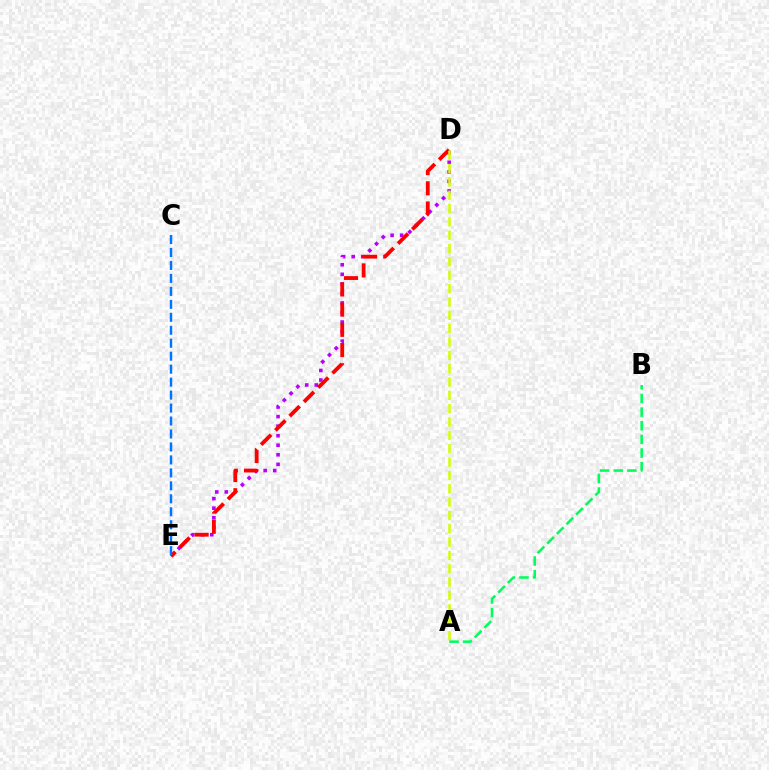{('D', 'E'): [{'color': '#b900ff', 'line_style': 'dotted', 'thickness': 2.59}, {'color': '#ff0000', 'line_style': 'dashed', 'thickness': 2.74}], ('A', 'D'): [{'color': '#d1ff00', 'line_style': 'dashed', 'thickness': 1.81}], ('A', 'B'): [{'color': '#00ff5c', 'line_style': 'dashed', 'thickness': 1.85}], ('C', 'E'): [{'color': '#0074ff', 'line_style': 'dashed', 'thickness': 1.76}]}